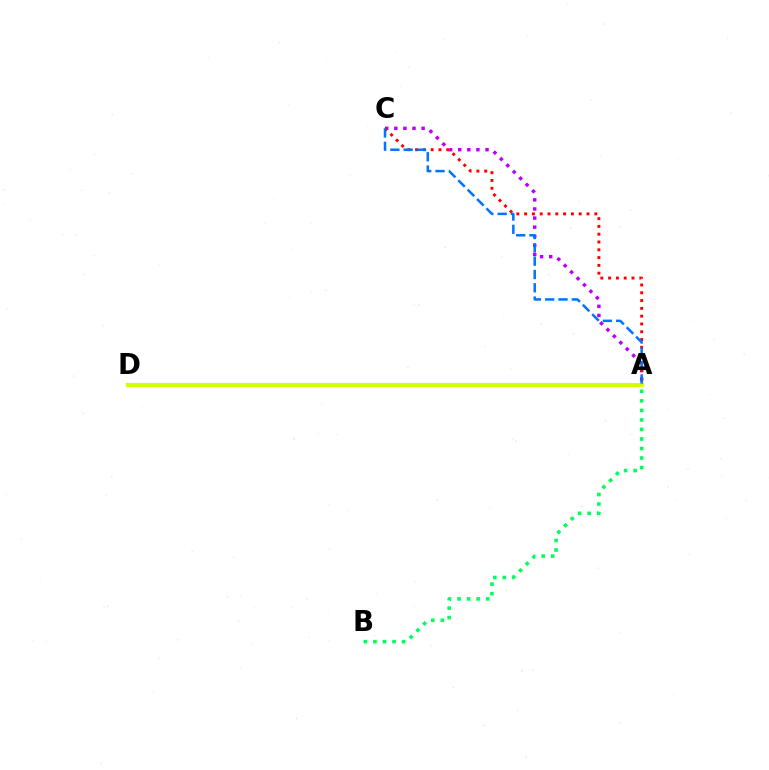{('A', 'B'): [{'color': '#00ff5c', 'line_style': 'dotted', 'thickness': 2.59}], ('A', 'C'): [{'color': '#b900ff', 'line_style': 'dotted', 'thickness': 2.47}, {'color': '#ff0000', 'line_style': 'dotted', 'thickness': 2.12}, {'color': '#0074ff', 'line_style': 'dashed', 'thickness': 1.81}], ('A', 'D'): [{'color': '#d1ff00', 'line_style': 'solid', 'thickness': 2.99}]}